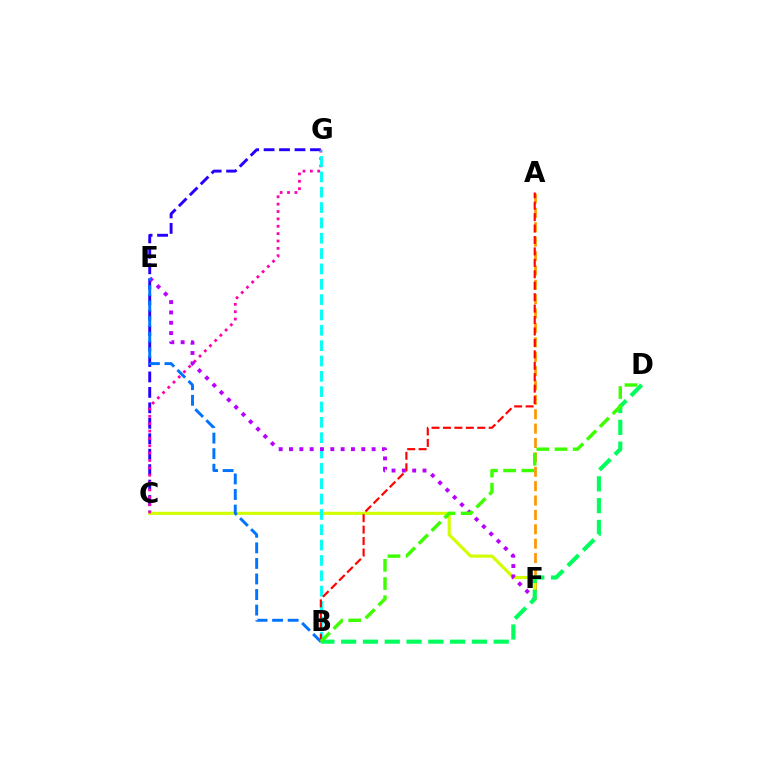{('C', 'G'): [{'color': '#2500ff', 'line_style': 'dashed', 'thickness': 2.1}, {'color': '#ff00ac', 'line_style': 'dotted', 'thickness': 2.0}], ('A', 'F'): [{'color': '#ff9400', 'line_style': 'dashed', 'thickness': 1.95}], ('C', 'F'): [{'color': '#d1ff00', 'line_style': 'solid', 'thickness': 2.26}], ('B', 'G'): [{'color': '#00fff6', 'line_style': 'dashed', 'thickness': 2.08}], ('E', 'F'): [{'color': '#b900ff', 'line_style': 'dotted', 'thickness': 2.81}], ('A', 'B'): [{'color': '#ff0000', 'line_style': 'dashed', 'thickness': 1.55}], ('B', 'D'): [{'color': '#00ff5c', 'line_style': 'dashed', 'thickness': 2.96}, {'color': '#3dff00', 'line_style': 'dashed', 'thickness': 2.47}], ('B', 'E'): [{'color': '#0074ff', 'line_style': 'dashed', 'thickness': 2.11}]}